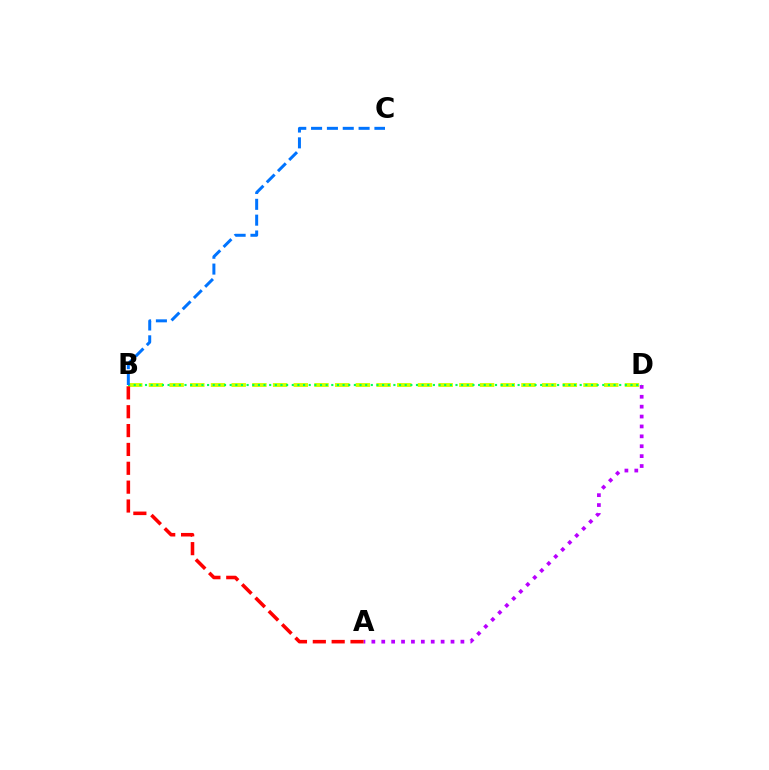{('B', 'D'): [{'color': '#d1ff00', 'line_style': 'dashed', 'thickness': 2.81}, {'color': '#00ff5c', 'line_style': 'dotted', 'thickness': 1.53}], ('A', 'D'): [{'color': '#b900ff', 'line_style': 'dotted', 'thickness': 2.69}], ('B', 'C'): [{'color': '#0074ff', 'line_style': 'dashed', 'thickness': 2.15}], ('A', 'B'): [{'color': '#ff0000', 'line_style': 'dashed', 'thickness': 2.56}]}